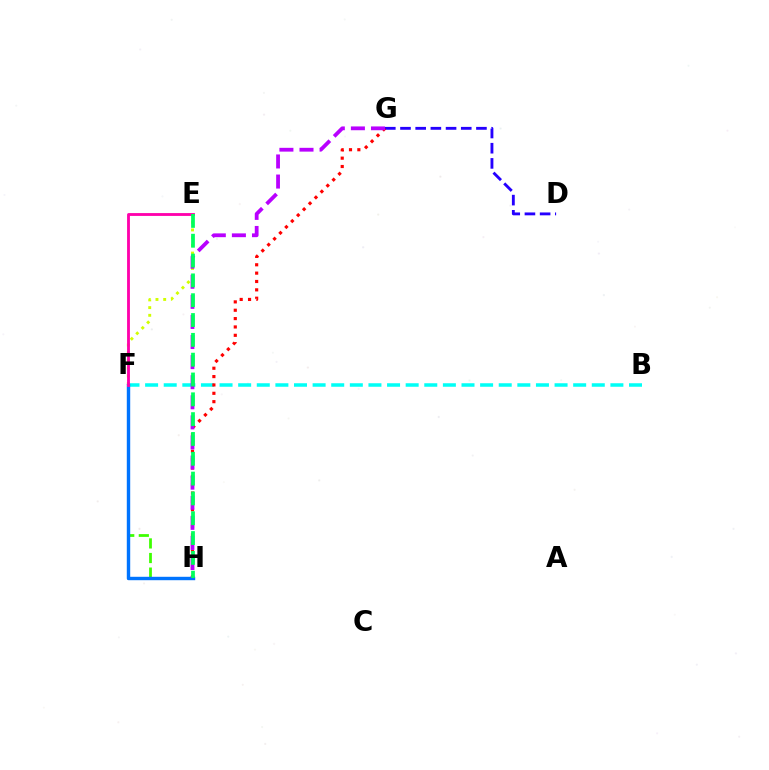{('E', 'F'): [{'color': '#d1ff00', 'line_style': 'dotted', 'thickness': 2.09}, {'color': '#ff00ac', 'line_style': 'solid', 'thickness': 2.04}], ('D', 'G'): [{'color': '#2500ff', 'line_style': 'dashed', 'thickness': 2.06}], ('F', 'H'): [{'color': '#ff9400', 'line_style': 'solid', 'thickness': 1.93}, {'color': '#3dff00', 'line_style': 'dashed', 'thickness': 1.98}, {'color': '#0074ff', 'line_style': 'solid', 'thickness': 2.46}], ('B', 'F'): [{'color': '#00fff6', 'line_style': 'dashed', 'thickness': 2.53}], ('G', 'H'): [{'color': '#ff0000', 'line_style': 'dotted', 'thickness': 2.27}, {'color': '#b900ff', 'line_style': 'dashed', 'thickness': 2.73}], ('E', 'H'): [{'color': '#00ff5c', 'line_style': 'dashed', 'thickness': 2.69}]}